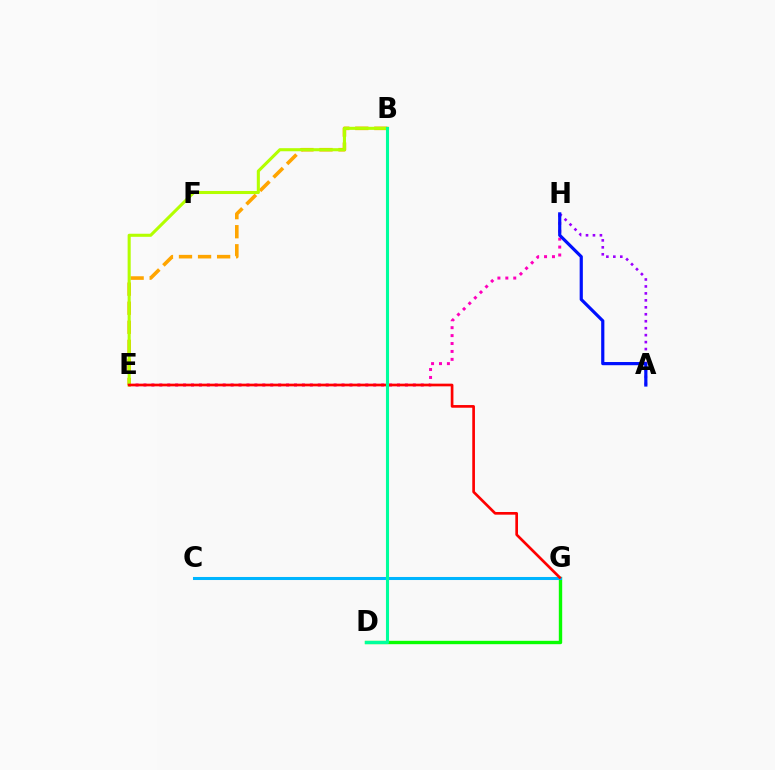{('D', 'G'): [{'color': '#08ff00', 'line_style': 'solid', 'thickness': 2.43}], ('E', 'H'): [{'color': '#ff00bd', 'line_style': 'dotted', 'thickness': 2.15}], ('B', 'E'): [{'color': '#ffa500', 'line_style': 'dashed', 'thickness': 2.59}, {'color': '#b3ff00', 'line_style': 'solid', 'thickness': 2.21}], ('C', 'G'): [{'color': '#00b5ff', 'line_style': 'solid', 'thickness': 2.2}], ('A', 'H'): [{'color': '#9b00ff', 'line_style': 'dotted', 'thickness': 1.89}, {'color': '#0010ff', 'line_style': 'solid', 'thickness': 2.3}], ('E', 'G'): [{'color': '#ff0000', 'line_style': 'solid', 'thickness': 1.93}], ('B', 'D'): [{'color': '#00ff9d', 'line_style': 'solid', 'thickness': 2.22}]}